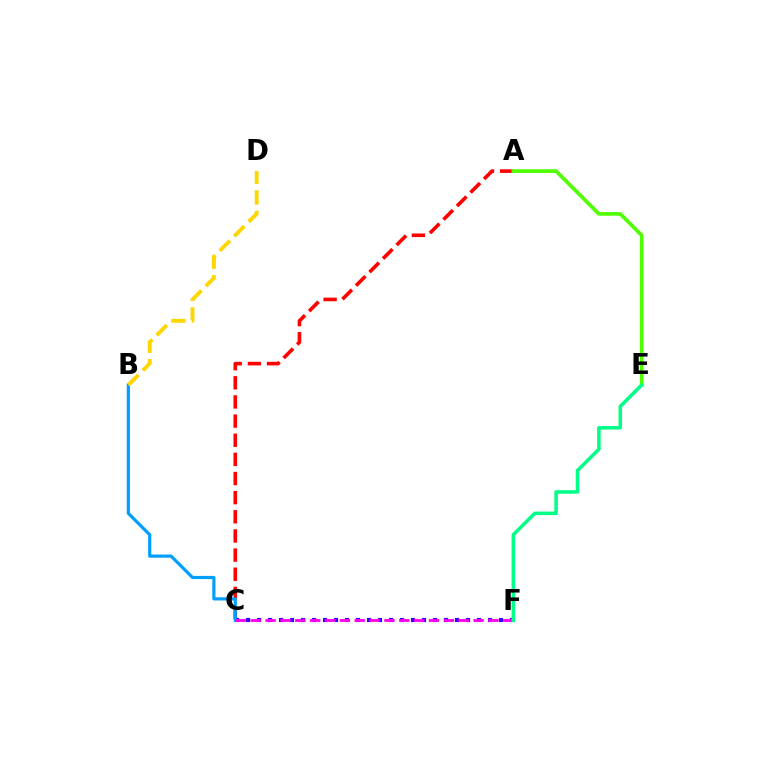{('A', 'C'): [{'color': '#ff0000', 'line_style': 'dashed', 'thickness': 2.6}], ('C', 'F'): [{'color': '#3700ff', 'line_style': 'dotted', 'thickness': 2.99}, {'color': '#ff00ed', 'line_style': 'dashed', 'thickness': 2.02}], ('A', 'E'): [{'color': '#4fff00', 'line_style': 'solid', 'thickness': 2.64}], ('B', 'C'): [{'color': '#009eff', 'line_style': 'solid', 'thickness': 2.29}], ('E', 'F'): [{'color': '#00ff86', 'line_style': 'solid', 'thickness': 2.54}], ('B', 'D'): [{'color': '#ffd500', 'line_style': 'dashed', 'thickness': 2.79}]}